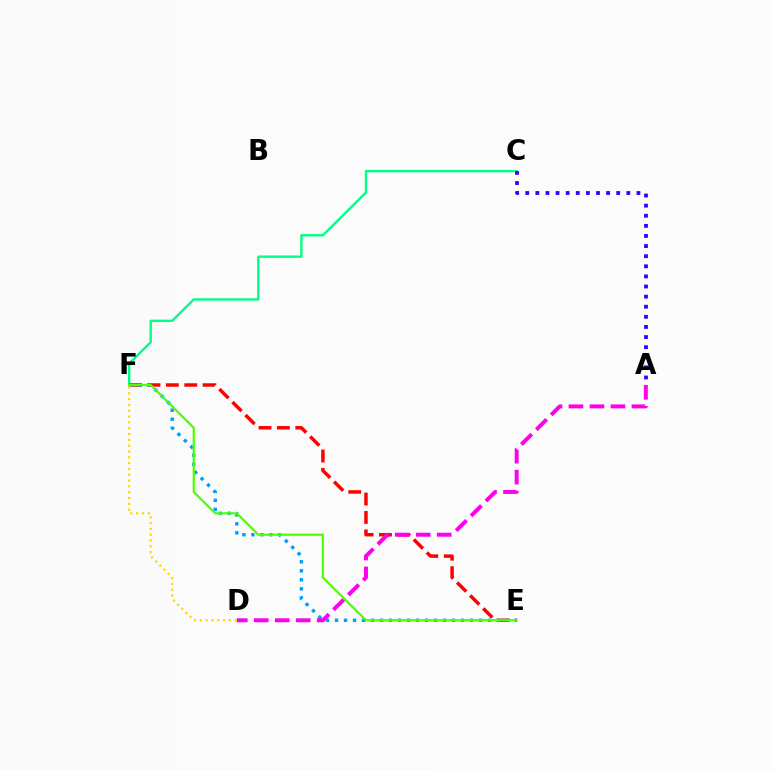{('C', 'F'): [{'color': '#00ff86', 'line_style': 'solid', 'thickness': 1.71}], ('E', 'F'): [{'color': '#ff0000', 'line_style': 'dashed', 'thickness': 2.5}, {'color': '#009eff', 'line_style': 'dotted', 'thickness': 2.45}, {'color': '#4fff00', 'line_style': 'solid', 'thickness': 1.59}], ('A', 'D'): [{'color': '#ff00ed', 'line_style': 'dashed', 'thickness': 2.85}], ('A', 'C'): [{'color': '#3700ff', 'line_style': 'dotted', 'thickness': 2.75}], ('D', 'F'): [{'color': '#ffd500', 'line_style': 'dotted', 'thickness': 1.58}]}